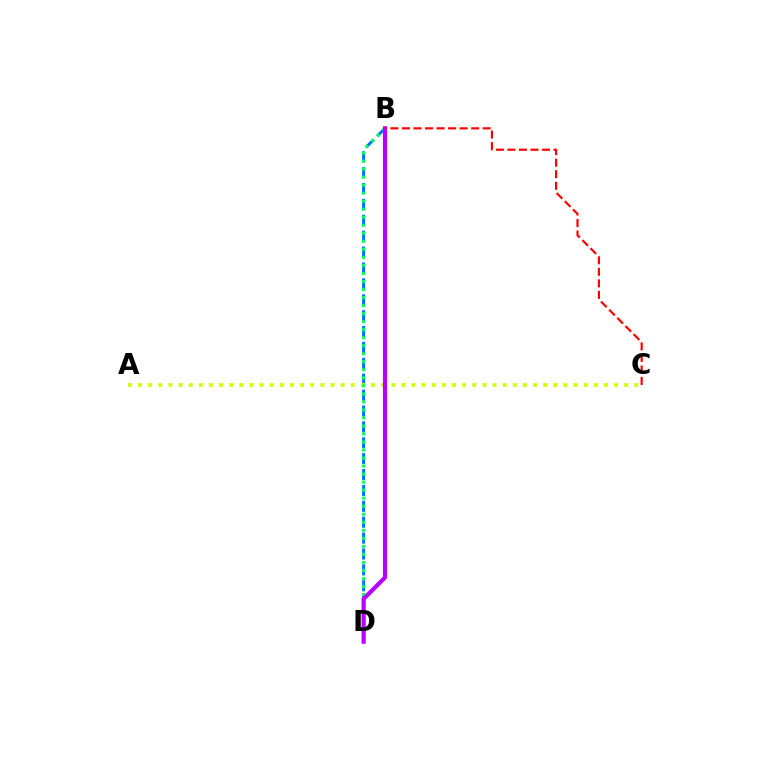{('B', 'D'): [{'color': '#0074ff', 'line_style': 'dashed', 'thickness': 2.16}, {'color': '#00ff5c', 'line_style': 'dotted', 'thickness': 2.18}, {'color': '#b900ff', 'line_style': 'solid', 'thickness': 3.0}], ('A', 'C'): [{'color': '#d1ff00', 'line_style': 'dotted', 'thickness': 2.75}], ('B', 'C'): [{'color': '#ff0000', 'line_style': 'dashed', 'thickness': 1.57}]}